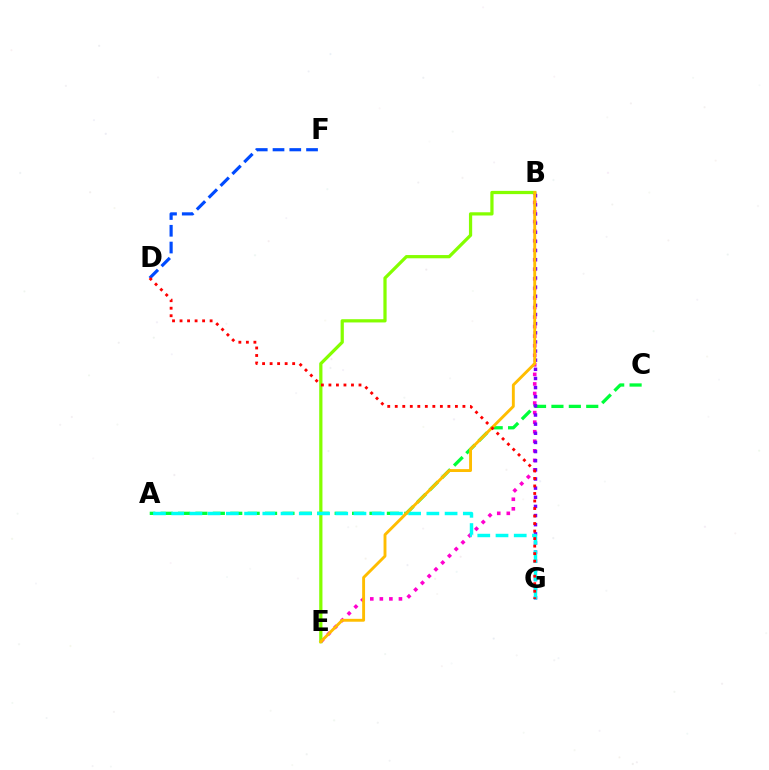{('A', 'C'): [{'color': '#00ff39', 'line_style': 'dashed', 'thickness': 2.36}], ('B', 'E'): [{'color': '#ff00cf', 'line_style': 'dotted', 'thickness': 2.6}, {'color': '#84ff00', 'line_style': 'solid', 'thickness': 2.33}, {'color': '#ffbd00', 'line_style': 'solid', 'thickness': 2.08}], ('D', 'F'): [{'color': '#004bff', 'line_style': 'dashed', 'thickness': 2.28}], ('B', 'G'): [{'color': '#7200ff', 'line_style': 'dotted', 'thickness': 2.48}], ('A', 'G'): [{'color': '#00fff6', 'line_style': 'dashed', 'thickness': 2.48}], ('D', 'G'): [{'color': '#ff0000', 'line_style': 'dotted', 'thickness': 2.04}]}